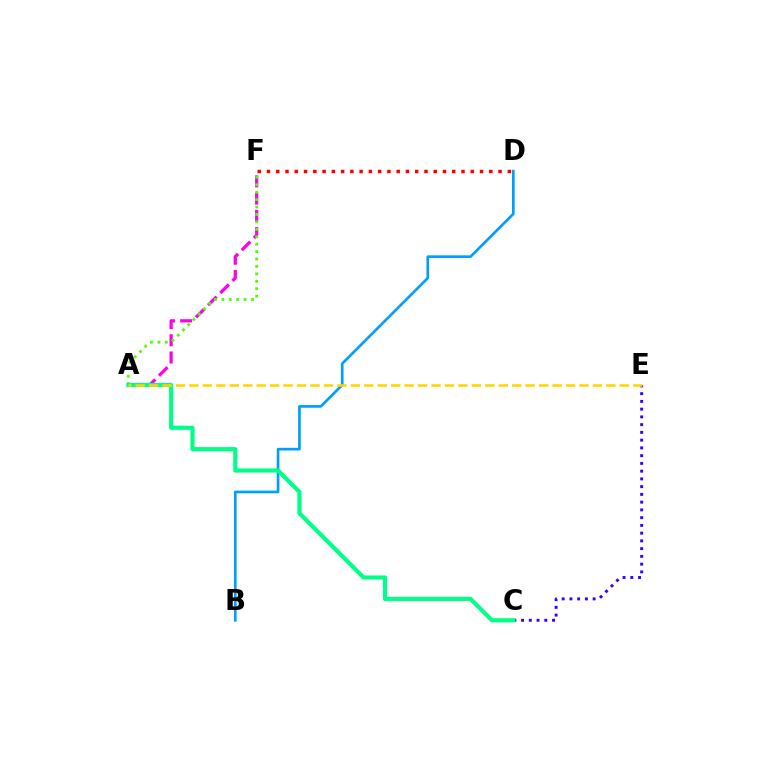{('B', 'D'): [{'color': '#009eff', 'line_style': 'solid', 'thickness': 1.92}], ('A', 'F'): [{'color': '#ff00ed', 'line_style': 'dashed', 'thickness': 2.34}, {'color': '#4fff00', 'line_style': 'dotted', 'thickness': 2.02}], ('D', 'F'): [{'color': '#ff0000', 'line_style': 'dotted', 'thickness': 2.52}], ('C', 'E'): [{'color': '#3700ff', 'line_style': 'dotted', 'thickness': 2.11}], ('A', 'C'): [{'color': '#00ff86', 'line_style': 'solid', 'thickness': 2.98}], ('A', 'E'): [{'color': '#ffd500', 'line_style': 'dashed', 'thickness': 1.83}]}